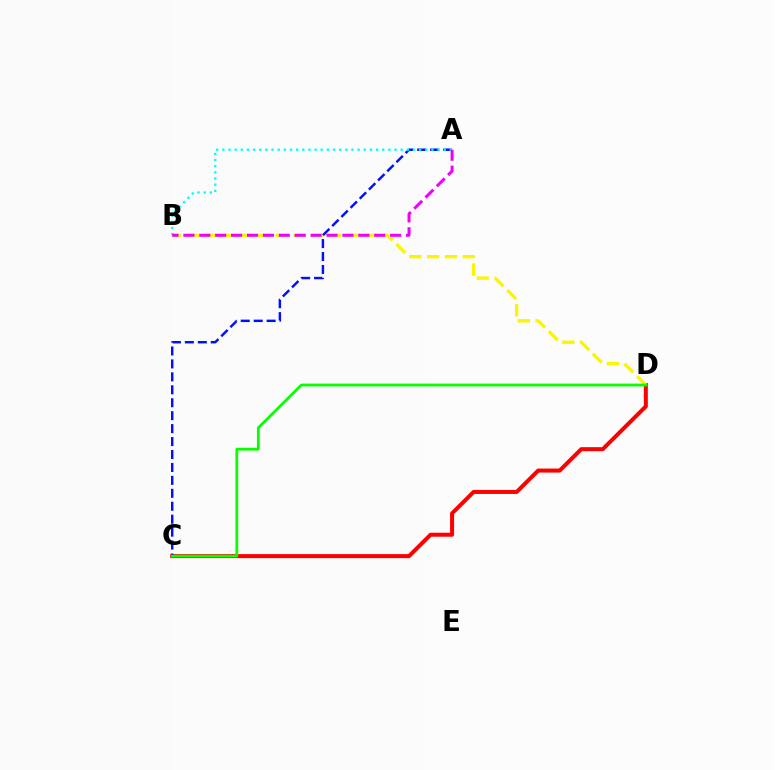{('C', 'D'): [{'color': '#ff0000', 'line_style': 'solid', 'thickness': 2.88}, {'color': '#08ff00', 'line_style': 'solid', 'thickness': 2.0}], ('B', 'D'): [{'color': '#fcf500', 'line_style': 'dashed', 'thickness': 2.42}], ('A', 'C'): [{'color': '#0010ff', 'line_style': 'dashed', 'thickness': 1.76}], ('A', 'B'): [{'color': '#00fff6', 'line_style': 'dotted', 'thickness': 1.67}, {'color': '#ee00ff', 'line_style': 'dashed', 'thickness': 2.16}]}